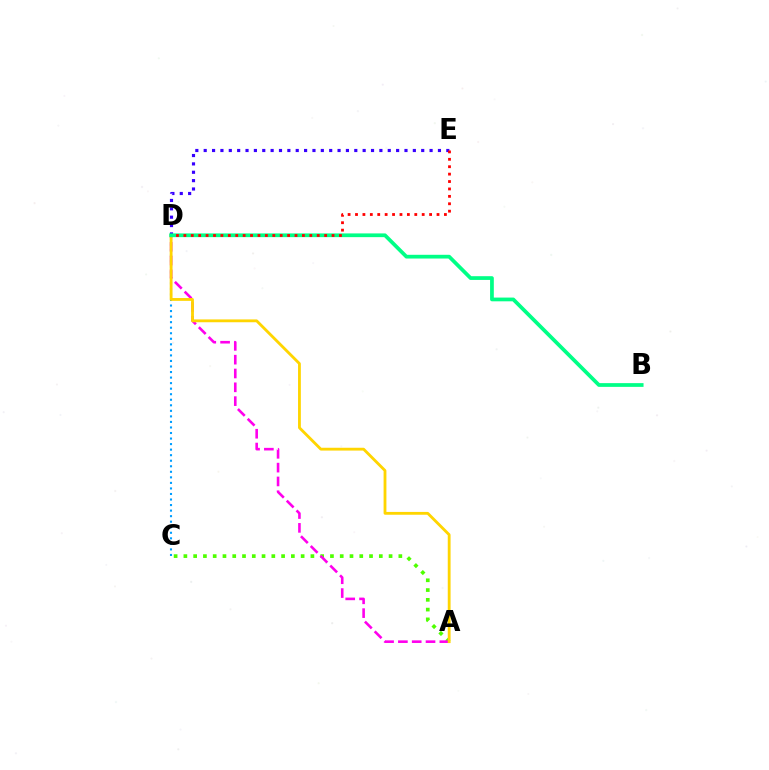{('C', 'D'): [{'color': '#009eff', 'line_style': 'dotted', 'thickness': 1.51}], ('A', 'C'): [{'color': '#4fff00', 'line_style': 'dotted', 'thickness': 2.65}], ('A', 'D'): [{'color': '#ff00ed', 'line_style': 'dashed', 'thickness': 1.88}, {'color': '#ffd500', 'line_style': 'solid', 'thickness': 2.03}], ('D', 'E'): [{'color': '#3700ff', 'line_style': 'dotted', 'thickness': 2.27}, {'color': '#ff0000', 'line_style': 'dotted', 'thickness': 2.01}], ('B', 'D'): [{'color': '#00ff86', 'line_style': 'solid', 'thickness': 2.69}]}